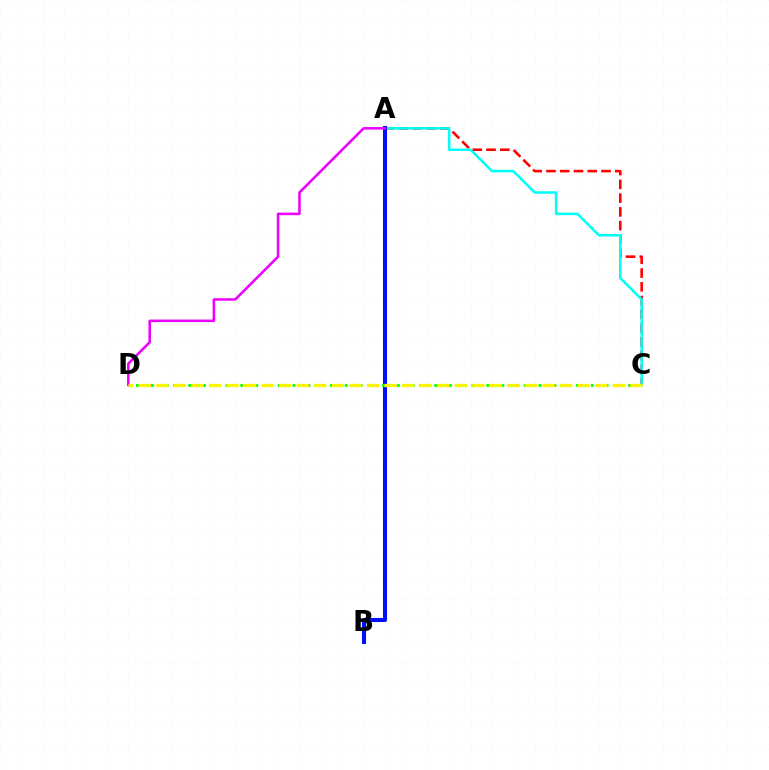{('A', 'C'): [{'color': '#ff0000', 'line_style': 'dashed', 'thickness': 1.87}, {'color': '#00fff6', 'line_style': 'solid', 'thickness': 1.82}], ('A', 'B'): [{'color': '#0010ff', 'line_style': 'solid', 'thickness': 2.93}], ('C', 'D'): [{'color': '#08ff00', 'line_style': 'dotted', 'thickness': 2.03}, {'color': '#fcf500', 'line_style': 'dashed', 'thickness': 2.39}], ('A', 'D'): [{'color': '#ee00ff', 'line_style': 'solid', 'thickness': 1.83}]}